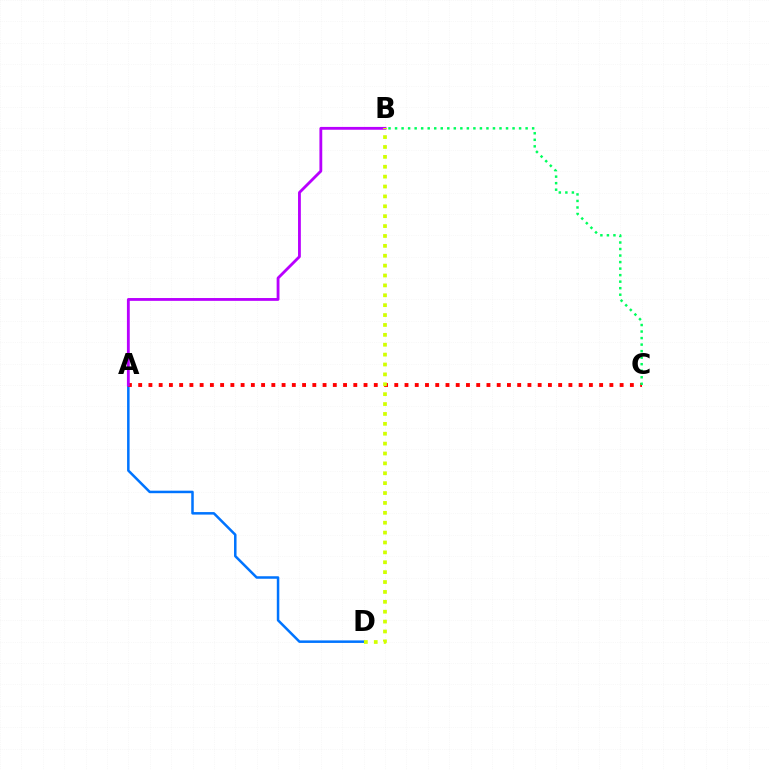{('A', 'D'): [{'color': '#0074ff', 'line_style': 'solid', 'thickness': 1.81}], ('A', 'C'): [{'color': '#ff0000', 'line_style': 'dotted', 'thickness': 2.78}], ('A', 'B'): [{'color': '#b900ff', 'line_style': 'solid', 'thickness': 2.03}], ('B', 'C'): [{'color': '#00ff5c', 'line_style': 'dotted', 'thickness': 1.77}], ('B', 'D'): [{'color': '#d1ff00', 'line_style': 'dotted', 'thickness': 2.69}]}